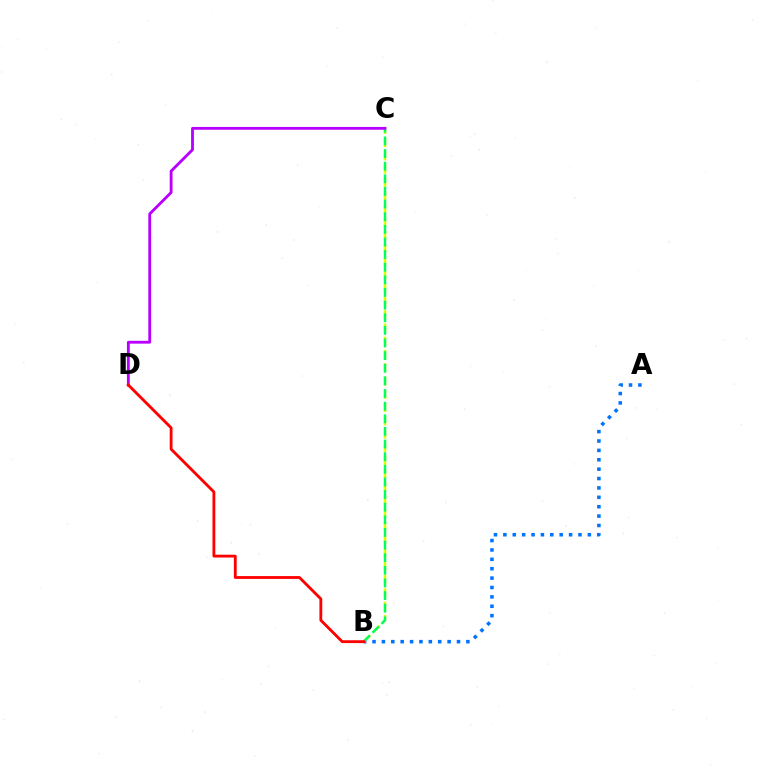{('B', 'C'): [{'color': '#d1ff00', 'line_style': 'dashed', 'thickness': 1.8}, {'color': '#00ff5c', 'line_style': 'dashed', 'thickness': 1.72}], ('A', 'B'): [{'color': '#0074ff', 'line_style': 'dotted', 'thickness': 2.55}], ('C', 'D'): [{'color': '#b900ff', 'line_style': 'solid', 'thickness': 2.04}], ('B', 'D'): [{'color': '#ff0000', 'line_style': 'solid', 'thickness': 2.04}]}